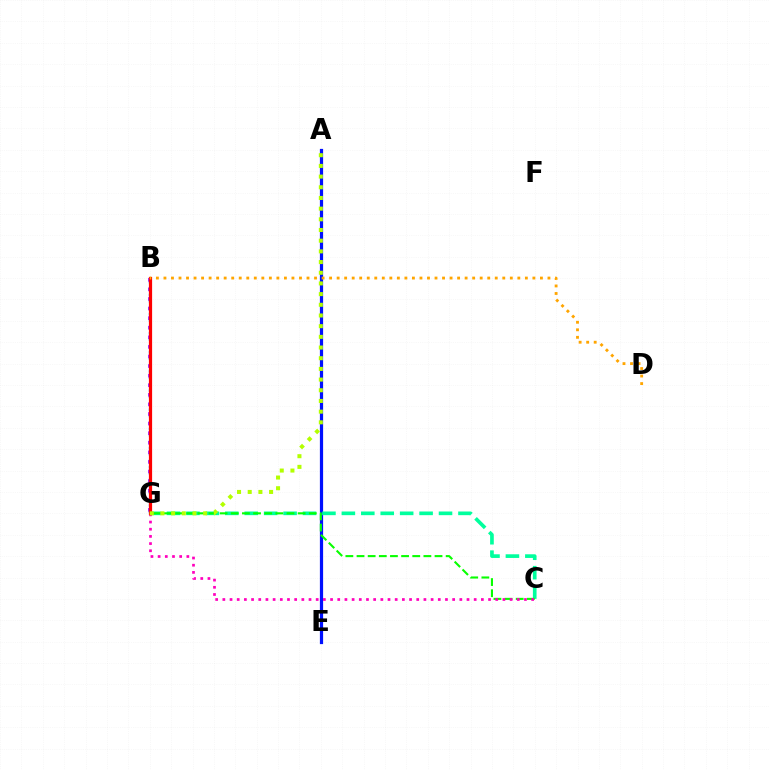{('A', 'E'): [{'color': '#0010ff', 'line_style': 'solid', 'thickness': 2.31}], ('C', 'G'): [{'color': '#00ff9d', 'line_style': 'dashed', 'thickness': 2.64}, {'color': '#08ff00', 'line_style': 'dashed', 'thickness': 1.51}, {'color': '#ff00bd', 'line_style': 'dotted', 'thickness': 1.95}], ('B', 'G'): [{'color': '#00b5ff', 'line_style': 'dotted', 'thickness': 1.73}, {'color': '#9b00ff', 'line_style': 'dotted', 'thickness': 2.6}, {'color': '#ff0000', 'line_style': 'solid', 'thickness': 2.31}], ('A', 'G'): [{'color': '#b3ff00', 'line_style': 'dotted', 'thickness': 2.9}], ('B', 'D'): [{'color': '#ffa500', 'line_style': 'dotted', 'thickness': 2.05}]}